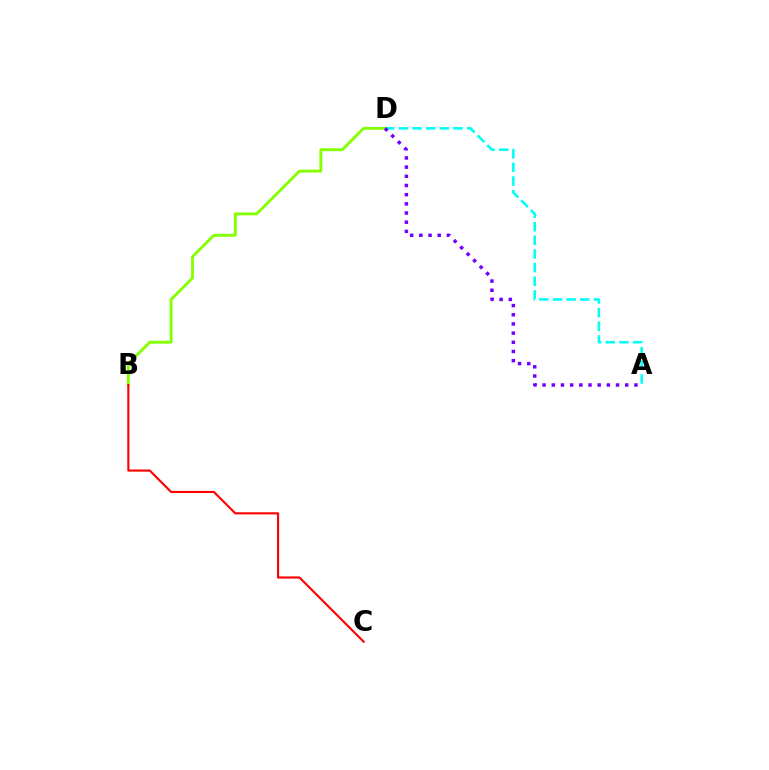{('A', 'D'): [{'color': '#00fff6', 'line_style': 'dashed', 'thickness': 1.85}, {'color': '#7200ff', 'line_style': 'dotted', 'thickness': 2.49}], ('B', 'D'): [{'color': '#84ff00', 'line_style': 'solid', 'thickness': 2.05}], ('B', 'C'): [{'color': '#ff0000', 'line_style': 'solid', 'thickness': 1.53}]}